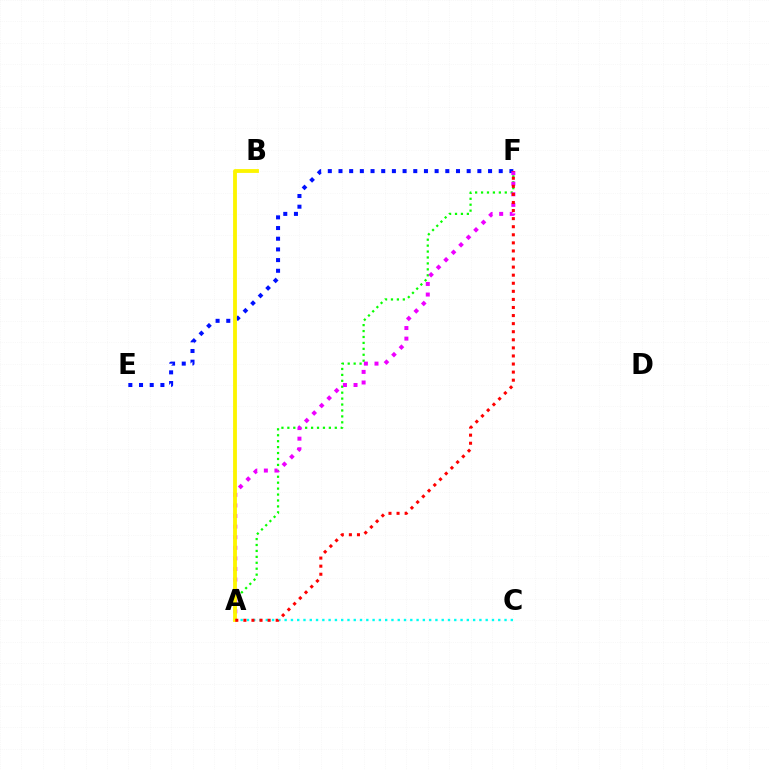{('A', 'F'): [{'color': '#08ff00', 'line_style': 'dotted', 'thickness': 1.61}, {'color': '#ee00ff', 'line_style': 'dotted', 'thickness': 2.88}, {'color': '#ff0000', 'line_style': 'dotted', 'thickness': 2.19}], ('A', 'C'): [{'color': '#00fff6', 'line_style': 'dotted', 'thickness': 1.71}], ('E', 'F'): [{'color': '#0010ff', 'line_style': 'dotted', 'thickness': 2.9}], ('A', 'B'): [{'color': '#fcf500', 'line_style': 'solid', 'thickness': 2.75}]}